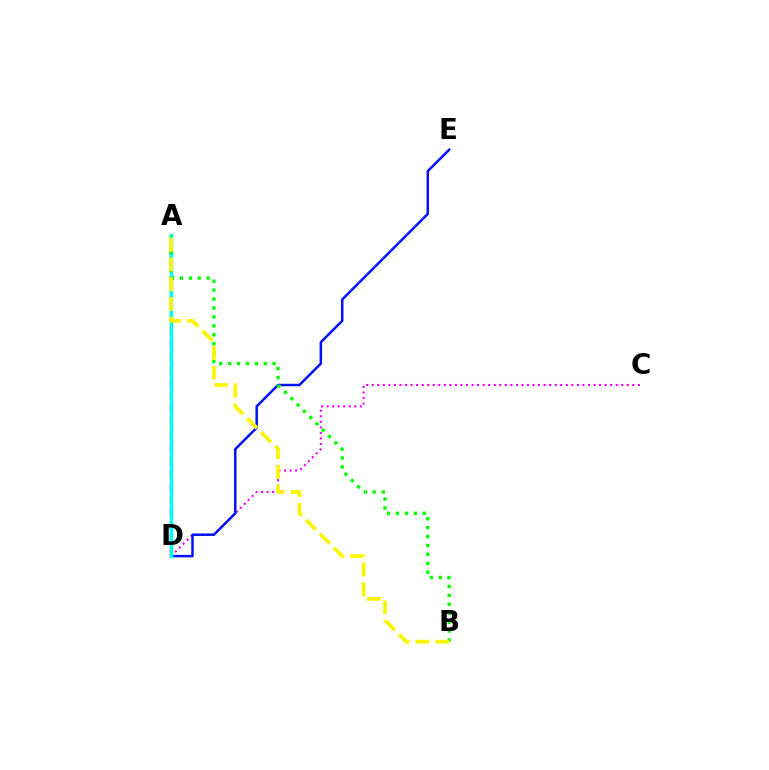{('C', 'D'): [{'color': '#ee00ff', 'line_style': 'dotted', 'thickness': 1.51}], ('D', 'E'): [{'color': '#0010ff', 'line_style': 'solid', 'thickness': 1.78}], ('A', 'D'): [{'color': '#ff0000', 'line_style': 'dashed', 'thickness': 1.76}, {'color': '#00fff6', 'line_style': 'solid', 'thickness': 2.5}], ('A', 'B'): [{'color': '#08ff00', 'line_style': 'dotted', 'thickness': 2.42}, {'color': '#fcf500', 'line_style': 'dashed', 'thickness': 2.68}]}